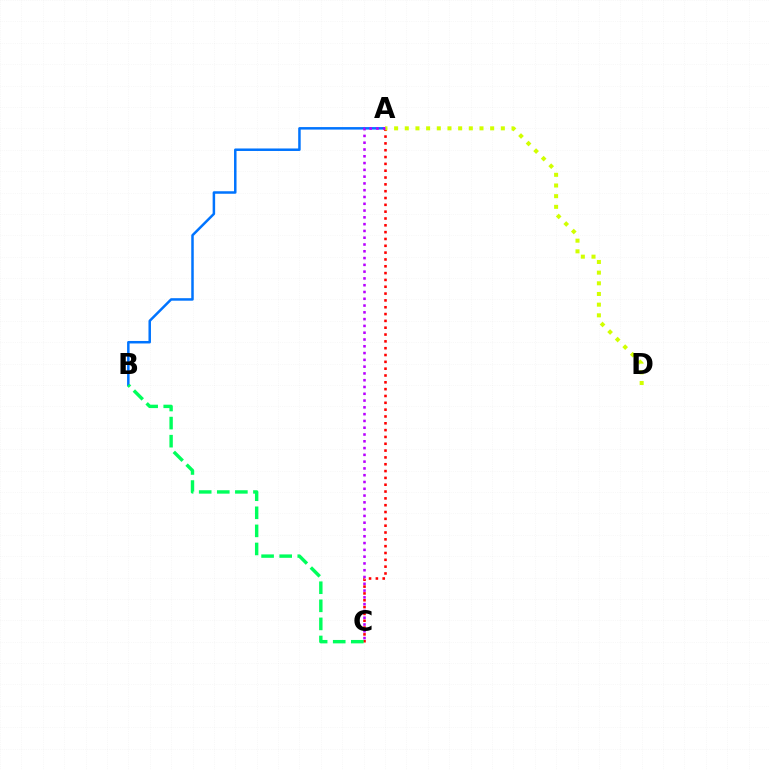{('A', 'B'): [{'color': '#0074ff', 'line_style': 'solid', 'thickness': 1.8}], ('A', 'C'): [{'color': '#ff0000', 'line_style': 'dotted', 'thickness': 1.85}, {'color': '#b900ff', 'line_style': 'dotted', 'thickness': 1.84}], ('B', 'C'): [{'color': '#00ff5c', 'line_style': 'dashed', 'thickness': 2.46}], ('A', 'D'): [{'color': '#d1ff00', 'line_style': 'dotted', 'thickness': 2.9}]}